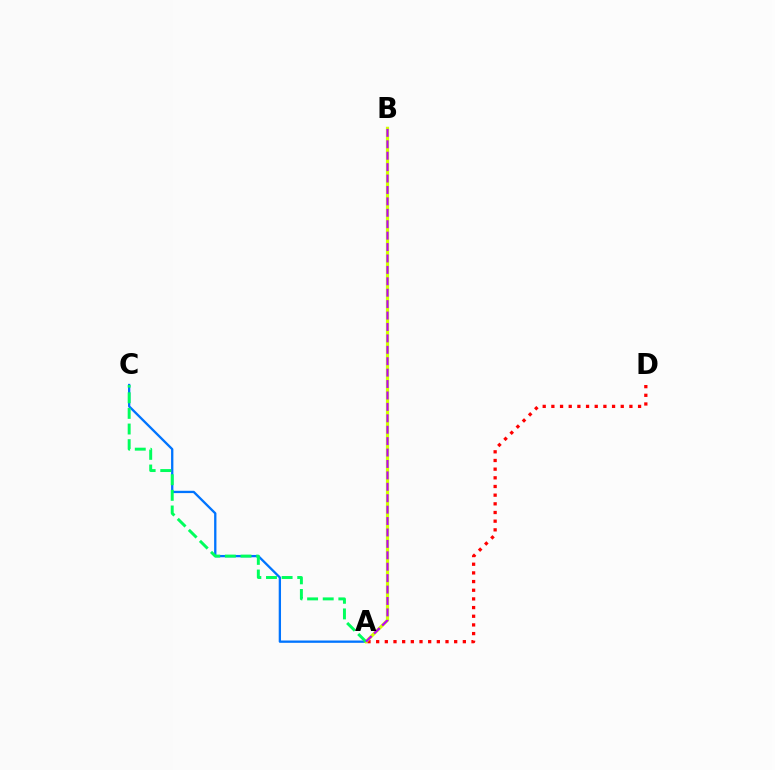{('A', 'C'): [{'color': '#0074ff', 'line_style': 'solid', 'thickness': 1.66}, {'color': '#00ff5c', 'line_style': 'dashed', 'thickness': 2.12}], ('A', 'D'): [{'color': '#ff0000', 'line_style': 'dotted', 'thickness': 2.36}], ('A', 'B'): [{'color': '#d1ff00', 'line_style': 'solid', 'thickness': 2.3}, {'color': '#b900ff', 'line_style': 'dashed', 'thickness': 1.55}]}